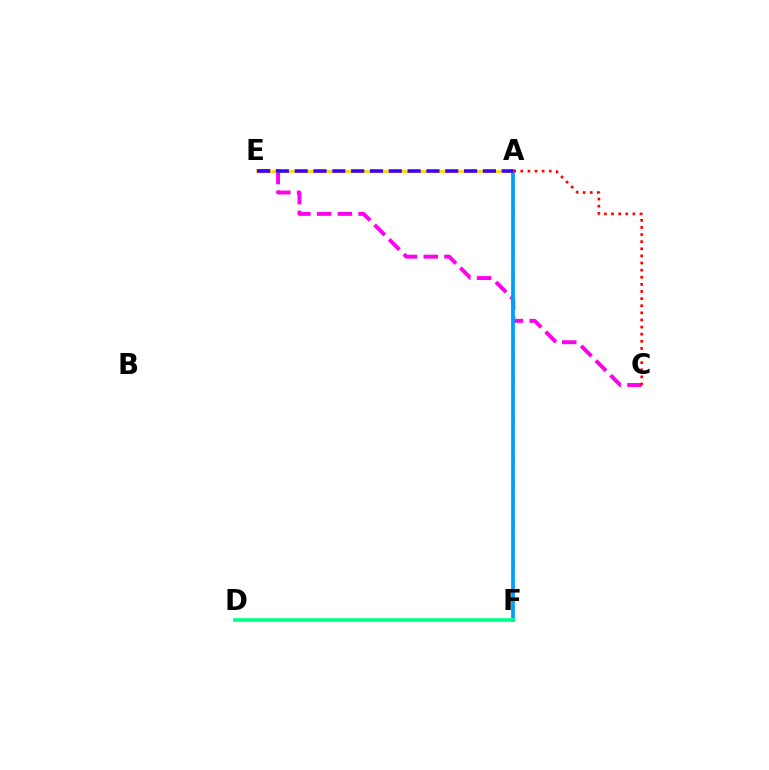{('C', 'E'): [{'color': '#ff00ed', 'line_style': 'dashed', 'thickness': 2.81}], ('A', 'E'): [{'color': '#ffd500', 'line_style': 'solid', 'thickness': 1.95}, {'color': '#3700ff', 'line_style': 'dashed', 'thickness': 2.56}], ('A', 'F'): [{'color': '#4fff00', 'line_style': 'dashed', 'thickness': 1.77}, {'color': '#009eff', 'line_style': 'solid', 'thickness': 2.7}], ('A', 'C'): [{'color': '#ff0000', 'line_style': 'dotted', 'thickness': 1.93}], ('D', 'F'): [{'color': '#00ff86', 'line_style': 'solid', 'thickness': 2.6}]}